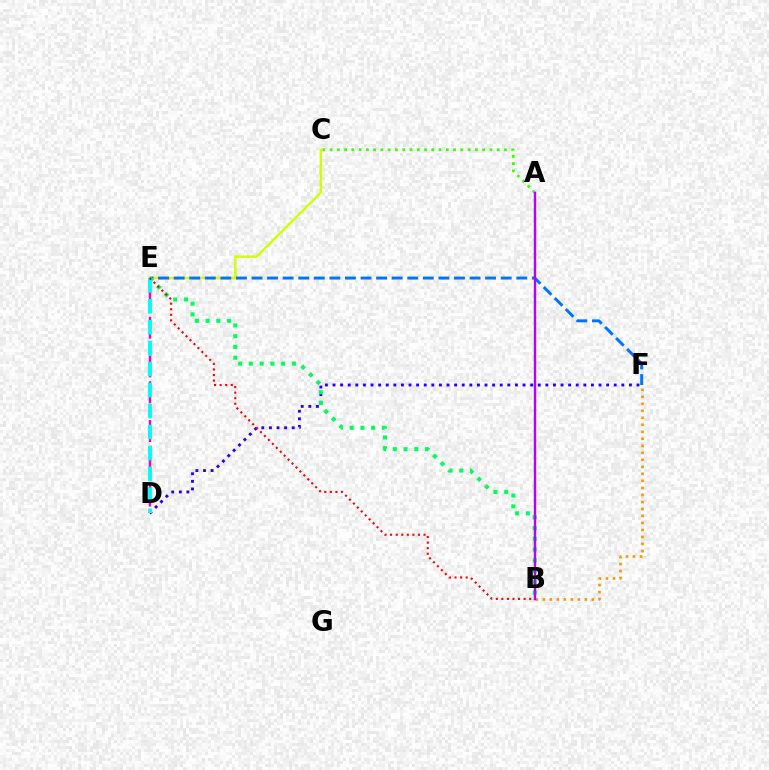{('C', 'E'): [{'color': '#d1ff00', 'line_style': 'solid', 'thickness': 1.72}], ('B', 'F'): [{'color': '#ff9400', 'line_style': 'dotted', 'thickness': 1.9}], ('A', 'C'): [{'color': '#3dff00', 'line_style': 'dotted', 'thickness': 1.97}], ('D', 'E'): [{'color': '#ff00ac', 'line_style': 'dashed', 'thickness': 1.75}, {'color': '#00fff6', 'line_style': 'dashed', 'thickness': 2.85}], ('E', 'F'): [{'color': '#0074ff', 'line_style': 'dashed', 'thickness': 2.12}], ('D', 'F'): [{'color': '#2500ff', 'line_style': 'dotted', 'thickness': 2.06}], ('B', 'E'): [{'color': '#00ff5c', 'line_style': 'dotted', 'thickness': 2.92}, {'color': '#ff0000', 'line_style': 'dotted', 'thickness': 1.51}], ('A', 'B'): [{'color': '#b900ff', 'line_style': 'solid', 'thickness': 1.74}]}